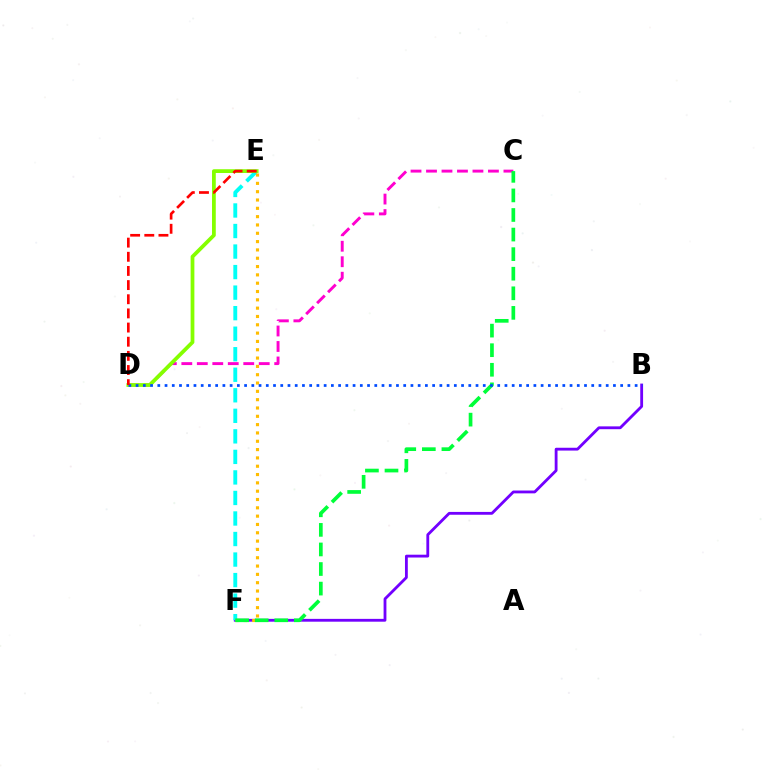{('B', 'F'): [{'color': '#7200ff', 'line_style': 'solid', 'thickness': 2.03}], ('E', 'F'): [{'color': '#00fff6', 'line_style': 'dashed', 'thickness': 2.79}, {'color': '#ffbd00', 'line_style': 'dotted', 'thickness': 2.26}], ('C', 'D'): [{'color': '#ff00cf', 'line_style': 'dashed', 'thickness': 2.1}], ('C', 'F'): [{'color': '#00ff39', 'line_style': 'dashed', 'thickness': 2.66}], ('D', 'E'): [{'color': '#84ff00', 'line_style': 'solid', 'thickness': 2.71}, {'color': '#ff0000', 'line_style': 'dashed', 'thickness': 1.92}], ('B', 'D'): [{'color': '#004bff', 'line_style': 'dotted', 'thickness': 1.97}]}